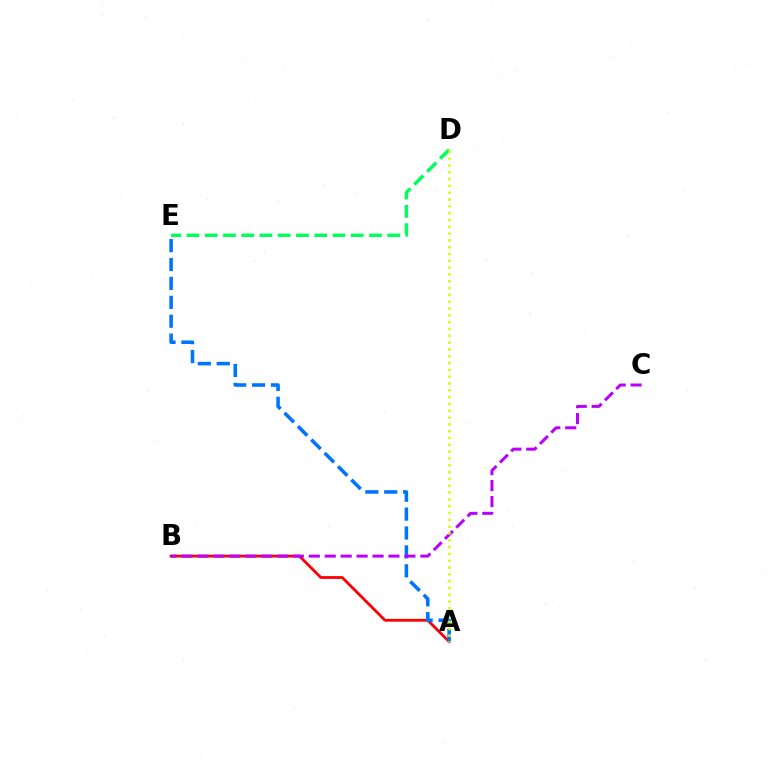{('A', 'B'): [{'color': '#ff0000', 'line_style': 'solid', 'thickness': 2.02}], ('A', 'E'): [{'color': '#0074ff', 'line_style': 'dashed', 'thickness': 2.57}], ('D', 'E'): [{'color': '#00ff5c', 'line_style': 'dashed', 'thickness': 2.48}], ('B', 'C'): [{'color': '#b900ff', 'line_style': 'dashed', 'thickness': 2.16}], ('A', 'D'): [{'color': '#d1ff00', 'line_style': 'dotted', 'thickness': 1.85}]}